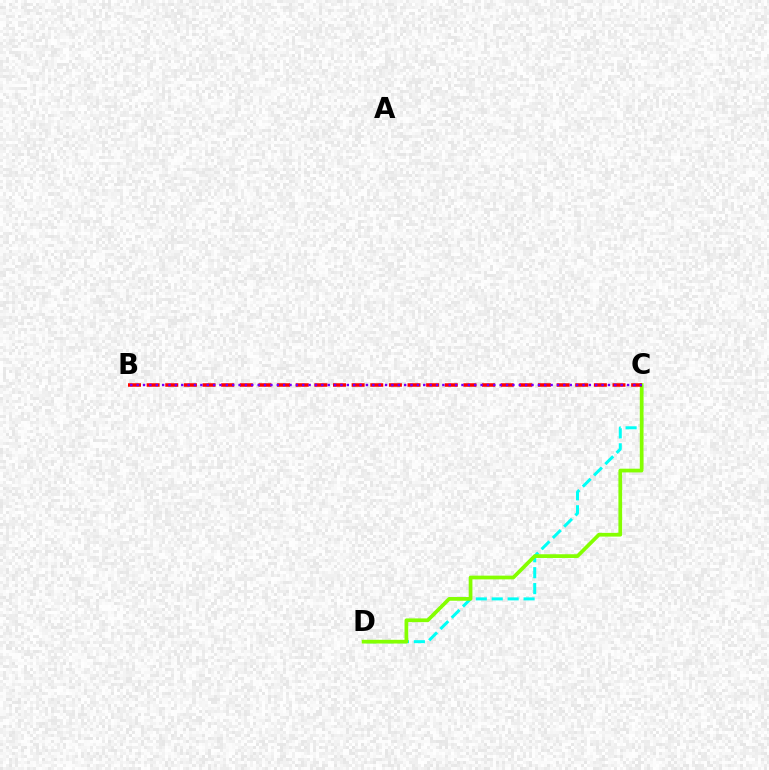{('C', 'D'): [{'color': '#00fff6', 'line_style': 'dashed', 'thickness': 2.16}, {'color': '#84ff00', 'line_style': 'solid', 'thickness': 2.68}], ('B', 'C'): [{'color': '#ff0000', 'line_style': 'dashed', 'thickness': 2.53}, {'color': '#7200ff', 'line_style': 'dotted', 'thickness': 1.73}]}